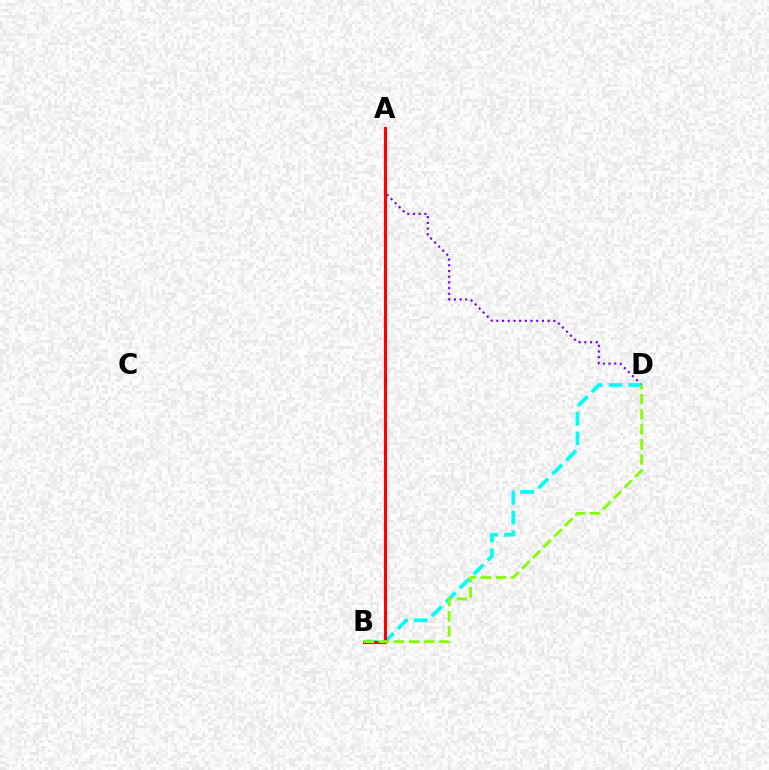{('A', 'D'): [{'color': '#7200ff', 'line_style': 'dotted', 'thickness': 1.55}], ('B', 'D'): [{'color': '#00fff6', 'line_style': 'dashed', 'thickness': 2.68}, {'color': '#84ff00', 'line_style': 'dashed', 'thickness': 2.05}], ('A', 'B'): [{'color': '#ff0000', 'line_style': 'solid', 'thickness': 2.24}]}